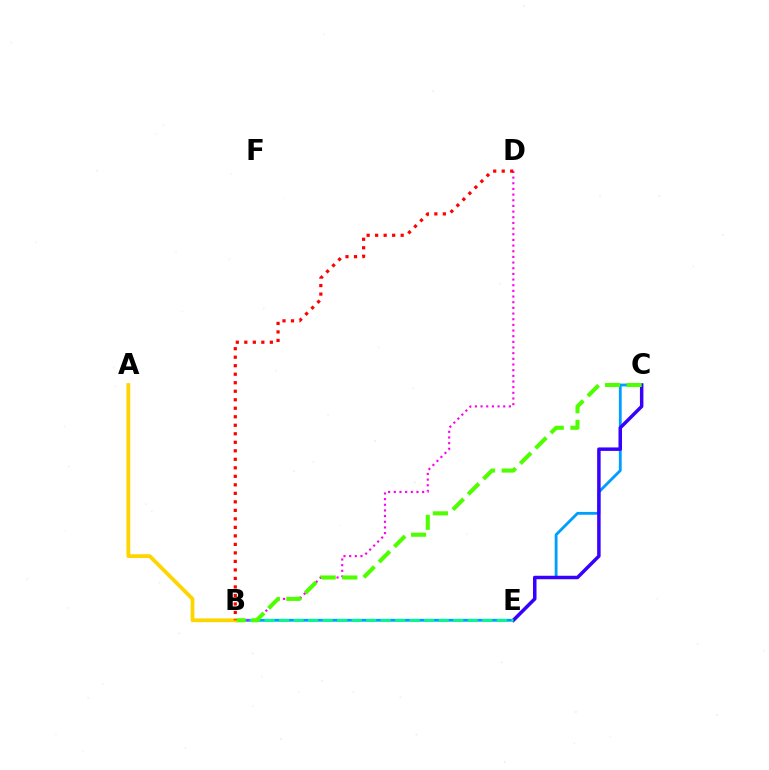{('B', 'C'): [{'color': '#009eff', 'line_style': 'solid', 'thickness': 2.03}, {'color': '#4fff00', 'line_style': 'dashed', 'thickness': 2.94}], ('C', 'E'): [{'color': '#3700ff', 'line_style': 'solid', 'thickness': 2.5}], ('B', 'E'): [{'color': '#00ff86', 'line_style': 'dashed', 'thickness': 1.97}], ('B', 'D'): [{'color': '#ff00ed', 'line_style': 'dotted', 'thickness': 1.54}, {'color': '#ff0000', 'line_style': 'dotted', 'thickness': 2.31}], ('A', 'B'): [{'color': '#ffd500', 'line_style': 'solid', 'thickness': 2.71}]}